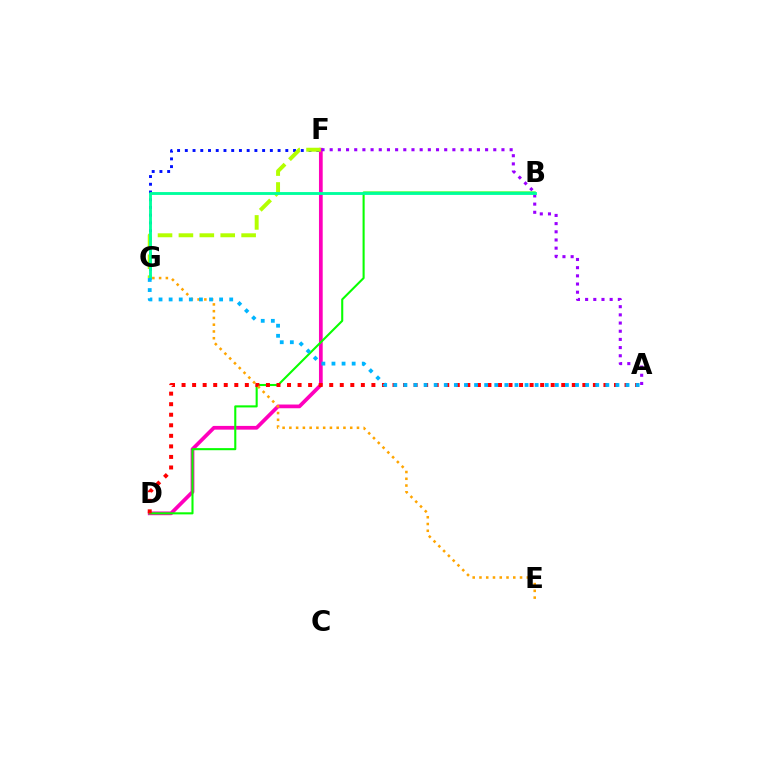{('F', 'G'): [{'color': '#0010ff', 'line_style': 'dotted', 'thickness': 2.1}, {'color': '#b3ff00', 'line_style': 'dashed', 'thickness': 2.84}], ('D', 'F'): [{'color': '#ff00bd', 'line_style': 'solid', 'thickness': 2.69}], ('A', 'F'): [{'color': '#9b00ff', 'line_style': 'dotted', 'thickness': 2.22}], ('B', 'D'): [{'color': '#08ff00', 'line_style': 'solid', 'thickness': 1.5}], ('B', 'G'): [{'color': '#00ff9d', 'line_style': 'solid', 'thickness': 2.06}], ('A', 'D'): [{'color': '#ff0000', 'line_style': 'dotted', 'thickness': 2.87}], ('E', 'G'): [{'color': '#ffa500', 'line_style': 'dotted', 'thickness': 1.84}], ('A', 'G'): [{'color': '#00b5ff', 'line_style': 'dotted', 'thickness': 2.74}]}